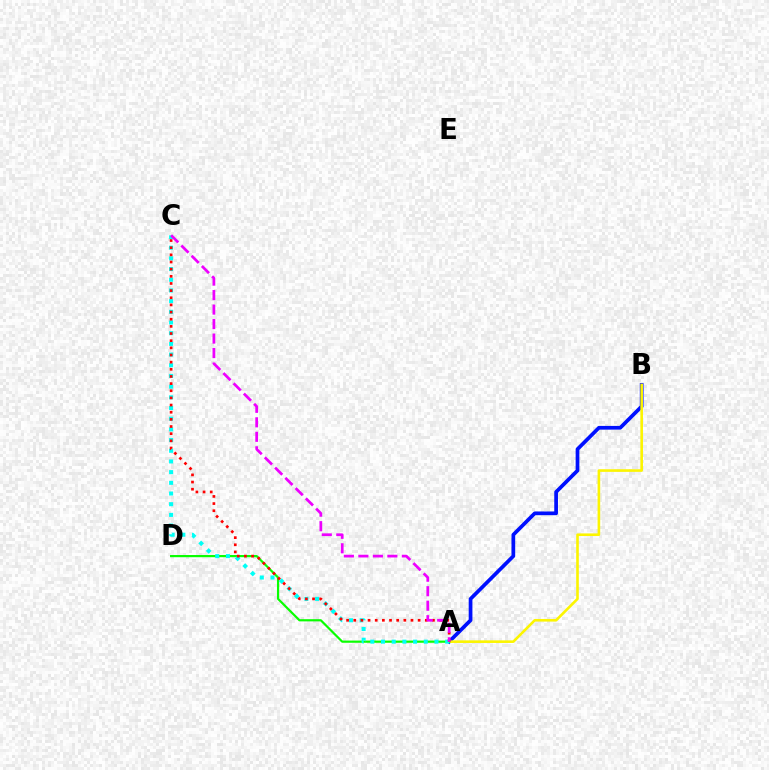{('A', 'B'): [{'color': '#0010ff', 'line_style': 'solid', 'thickness': 2.68}, {'color': '#fcf500', 'line_style': 'solid', 'thickness': 1.88}], ('A', 'D'): [{'color': '#08ff00', 'line_style': 'solid', 'thickness': 1.58}], ('A', 'C'): [{'color': '#00fff6', 'line_style': 'dotted', 'thickness': 2.9}, {'color': '#ff0000', 'line_style': 'dotted', 'thickness': 1.94}, {'color': '#ee00ff', 'line_style': 'dashed', 'thickness': 1.97}]}